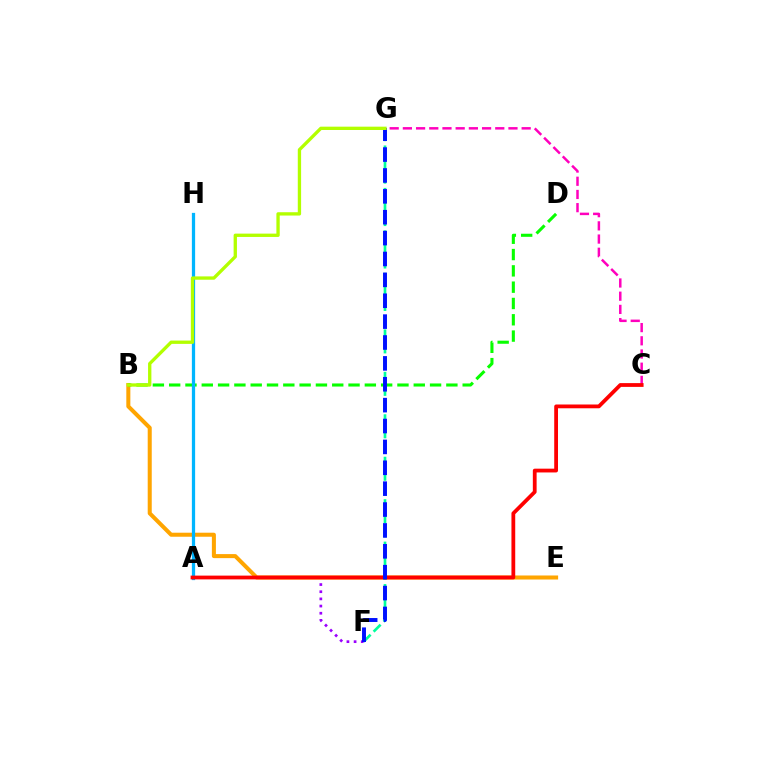{('C', 'G'): [{'color': '#ff00bd', 'line_style': 'dashed', 'thickness': 1.79}], ('F', 'G'): [{'color': '#00ff9d', 'line_style': 'dashed', 'thickness': 1.92}, {'color': '#0010ff', 'line_style': 'dashed', 'thickness': 2.84}], ('B', 'E'): [{'color': '#ffa500', 'line_style': 'solid', 'thickness': 2.9}], ('B', 'D'): [{'color': '#08ff00', 'line_style': 'dashed', 'thickness': 2.22}], ('A', 'F'): [{'color': '#9b00ff', 'line_style': 'dotted', 'thickness': 1.95}], ('A', 'H'): [{'color': '#00b5ff', 'line_style': 'solid', 'thickness': 2.34}], ('A', 'C'): [{'color': '#ff0000', 'line_style': 'solid', 'thickness': 2.72}], ('B', 'G'): [{'color': '#b3ff00', 'line_style': 'solid', 'thickness': 2.39}]}